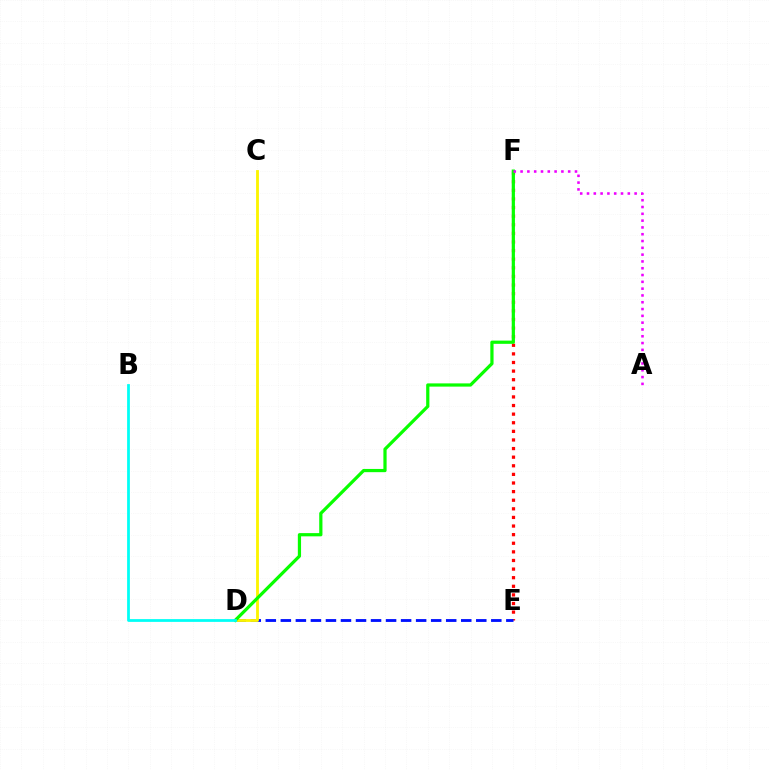{('E', 'F'): [{'color': '#ff0000', 'line_style': 'dotted', 'thickness': 2.34}], ('D', 'E'): [{'color': '#0010ff', 'line_style': 'dashed', 'thickness': 2.04}], ('C', 'D'): [{'color': '#fcf500', 'line_style': 'solid', 'thickness': 2.04}], ('D', 'F'): [{'color': '#08ff00', 'line_style': 'solid', 'thickness': 2.32}], ('A', 'F'): [{'color': '#ee00ff', 'line_style': 'dotted', 'thickness': 1.85}], ('B', 'D'): [{'color': '#00fff6', 'line_style': 'solid', 'thickness': 1.99}]}